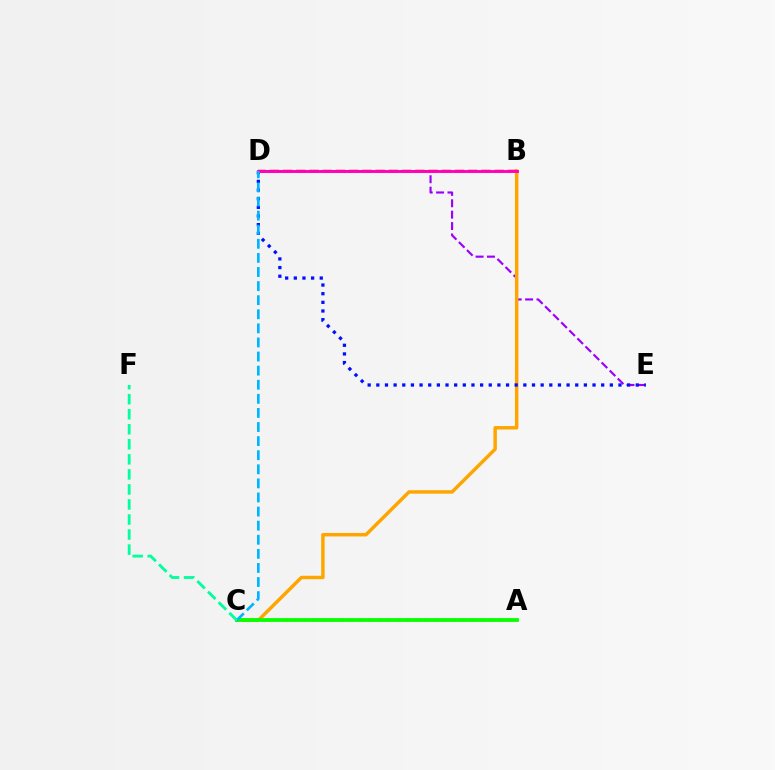{('A', 'C'): [{'color': '#b3ff00', 'line_style': 'dotted', 'thickness': 2.55}, {'color': '#08ff00', 'line_style': 'solid', 'thickness': 2.73}], ('D', 'E'): [{'color': '#9b00ff', 'line_style': 'dashed', 'thickness': 1.55}, {'color': '#0010ff', 'line_style': 'dotted', 'thickness': 2.35}], ('B', 'C'): [{'color': '#ffa500', 'line_style': 'solid', 'thickness': 2.49}], ('B', 'D'): [{'color': '#ff0000', 'line_style': 'dashed', 'thickness': 1.8}, {'color': '#ff00bd', 'line_style': 'solid', 'thickness': 2.09}], ('C', 'D'): [{'color': '#00b5ff', 'line_style': 'dashed', 'thickness': 1.91}], ('C', 'F'): [{'color': '#00ff9d', 'line_style': 'dashed', 'thickness': 2.04}]}